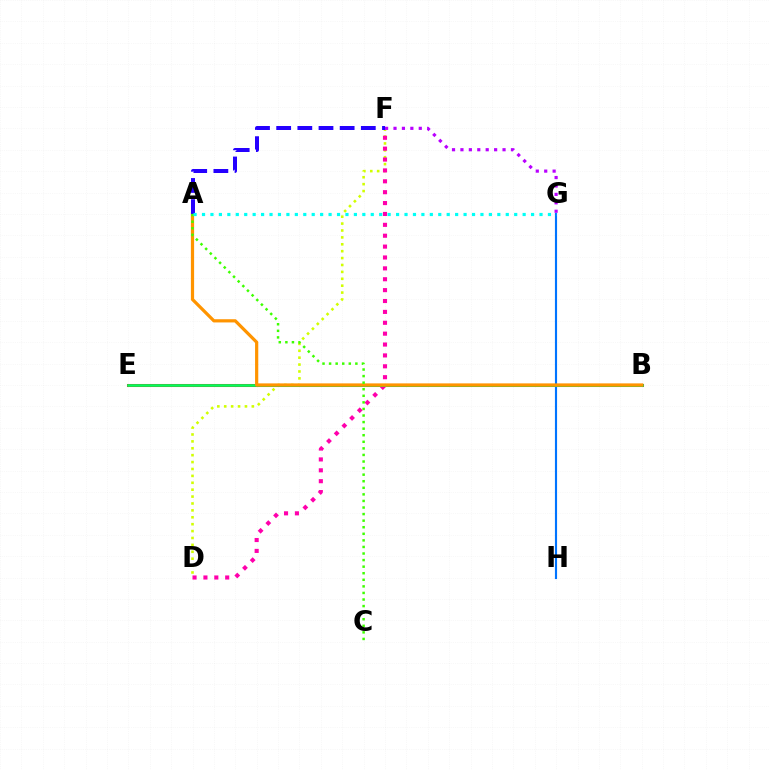{('D', 'F'): [{'color': '#d1ff00', 'line_style': 'dotted', 'thickness': 1.87}, {'color': '#ff00ac', 'line_style': 'dotted', 'thickness': 2.96}], ('G', 'H'): [{'color': '#0074ff', 'line_style': 'solid', 'thickness': 1.54}], ('B', 'E'): [{'color': '#ff0000', 'line_style': 'solid', 'thickness': 2.19}, {'color': '#00ff5c', 'line_style': 'solid', 'thickness': 1.9}], ('F', 'G'): [{'color': '#b900ff', 'line_style': 'dotted', 'thickness': 2.29}], ('A', 'B'): [{'color': '#ff9400', 'line_style': 'solid', 'thickness': 2.31}], ('A', 'F'): [{'color': '#2500ff', 'line_style': 'dashed', 'thickness': 2.87}], ('A', 'C'): [{'color': '#3dff00', 'line_style': 'dotted', 'thickness': 1.79}], ('A', 'G'): [{'color': '#00fff6', 'line_style': 'dotted', 'thickness': 2.29}]}